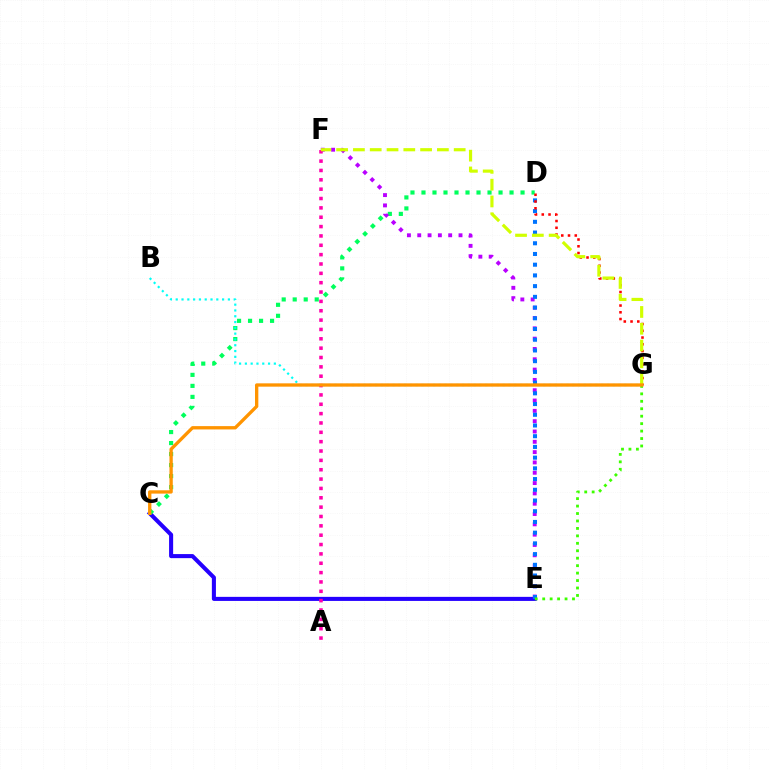{('C', 'E'): [{'color': '#2500ff', 'line_style': 'solid', 'thickness': 2.93}], ('C', 'D'): [{'color': '#00ff5c', 'line_style': 'dotted', 'thickness': 2.99}], ('E', 'F'): [{'color': '#b900ff', 'line_style': 'dotted', 'thickness': 2.8}], ('B', 'G'): [{'color': '#00fff6', 'line_style': 'dotted', 'thickness': 1.57}], ('D', 'E'): [{'color': '#0074ff', 'line_style': 'dotted', 'thickness': 2.91}], ('E', 'G'): [{'color': '#3dff00', 'line_style': 'dotted', 'thickness': 2.02}], ('D', 'G'): [{'color': '#ff0000', 'line_style': 'dotted', 'thickness': 1.83}], ('A', 'F'): [{'color': '#ff00ac', 'line_style': 'dotted', 'thickness': 2.54}], ('F', 'G'): [{'color': '#d1ff00', 'line_style': 'dashed', 'thickness': 2.28}], ('C', 'G'): [{'color': '#ff9400', 'line_style': 'solid', 'thickness': 2.39}]}